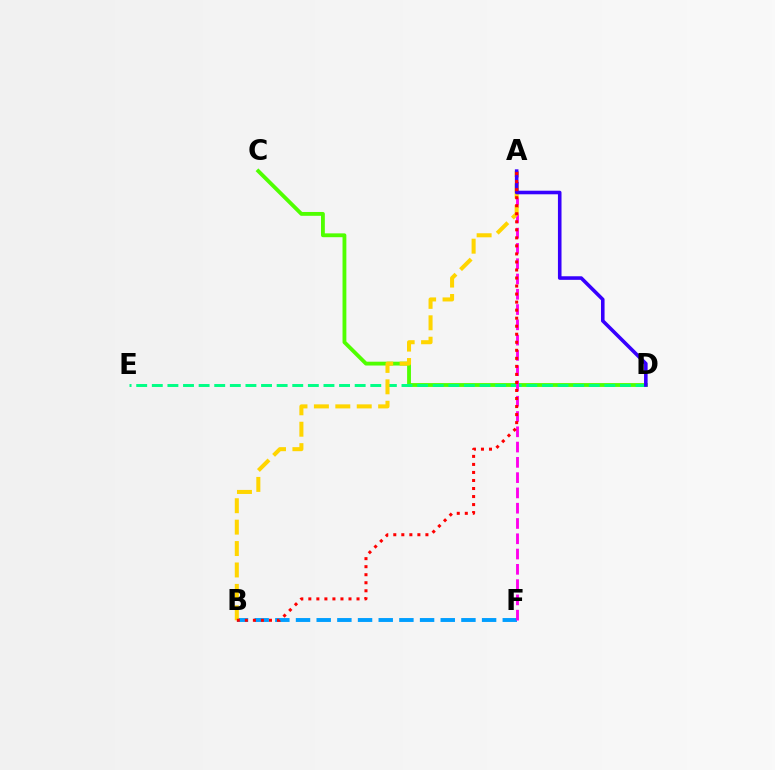{('B', 'F'): [{'color': '#009eff', 'line_style': 'dashed', 'thickness': 2.81}], ('C', 'D'): [{'color': '#4fff00', 'line_style': 'solid', 'thickness': 2.76}], ('D', 'E'): [{'color': '#00ff86', 'line_style': 'dashed', 'thickness': 2.12}], ('A', 'F'): [{'color': '#ff00ed', 'line_style': 'dashed', 'thickness': 2.08}], ('A', 'B'): [{'color': '#ffd500', 'line_style': 'dashed', 'thickness': 2.91}, {'color': '#ff0000', 'line_style': 'dotted', 'thickness': 2.18}], ('A', 'D'): [{'color': '#3700ff', 'line_style': 'solid', 'thickness': 2.58}]}